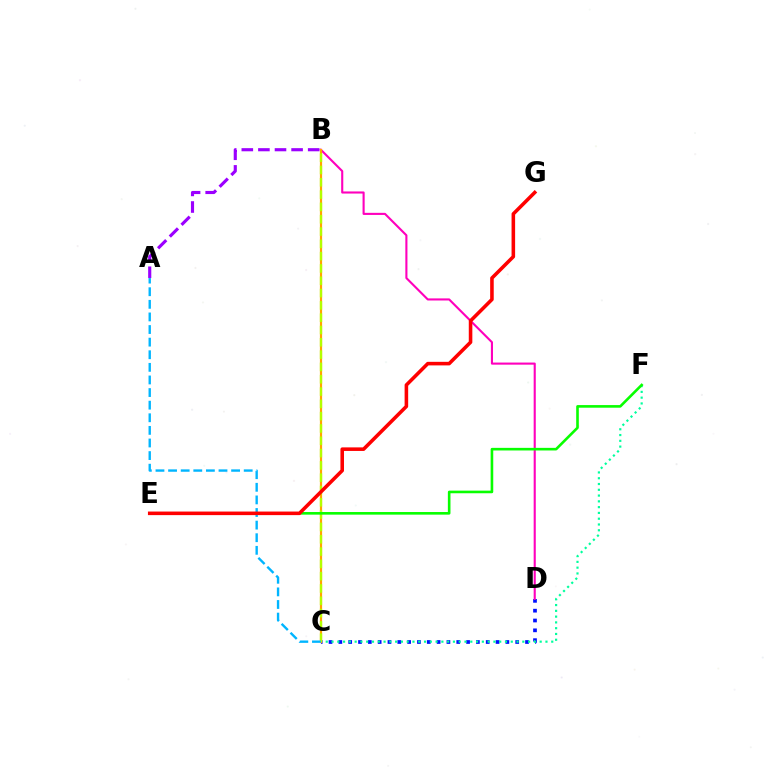{('C', 'D'): [{'color': '#0010ff', 'line_style': 'dotted', 'thickness': 2.67}], ('C', 'F'): [{'color': '#00ff9d', 'line_style': 'dotted', 'thickness': 1.57}], ('B', 'D'): [{'color': '#ff00bd', 'line_style': 'solid', 'thickness': 1.52}], ('B', 'C'): [{'color': '#ffa500', 'line_style': 'solid', 'thickness': 1.58}, {'color': '#b3ff00', 'line_style': 'dashed', 'thickness': 1.67}], ('A', 'B'): [{'color': '#9b00ff', 'line_style': 'dashed', 'thickness': 2.25}], ('A', 'C'): [{'color': '#00b5ff', 'line_style': 'dashed', 'thickness': 1.71}], ('E', 'F'): [{'color': '#08ff00', 'line_style': 'solid', 'thickness': 1.88}], ('E', 'G'): [{'color': '#ff0000', 'line_style': 'solid', 'thickness': 2.57}]}